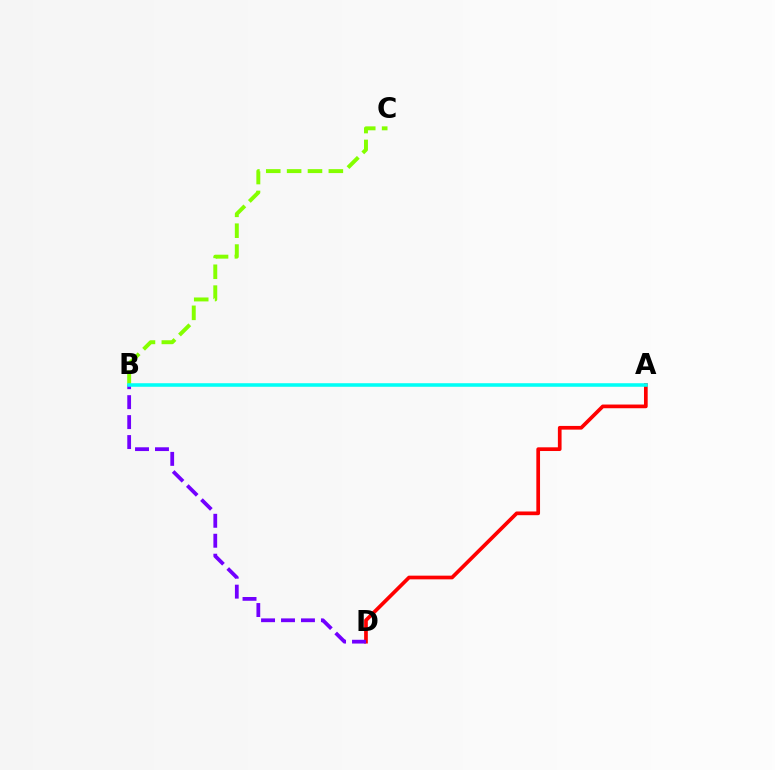{('A', 'D'): [{'color': '#ff0000', 'line_style': 'solid', 'thickness': 2.66}], ('B', 'D'): [{'color': '#7200ff', 'line_style': 'dashed', 'thickness': 2.71}], ('B', 'C'): [{'color': '#84ff00', 'line_style': 'dashed', 'thickness': 2.83}], ('A', 'B'): [{'color': '#00fff6', 'line_style': 'solid', 'thickness': 2.56}]}